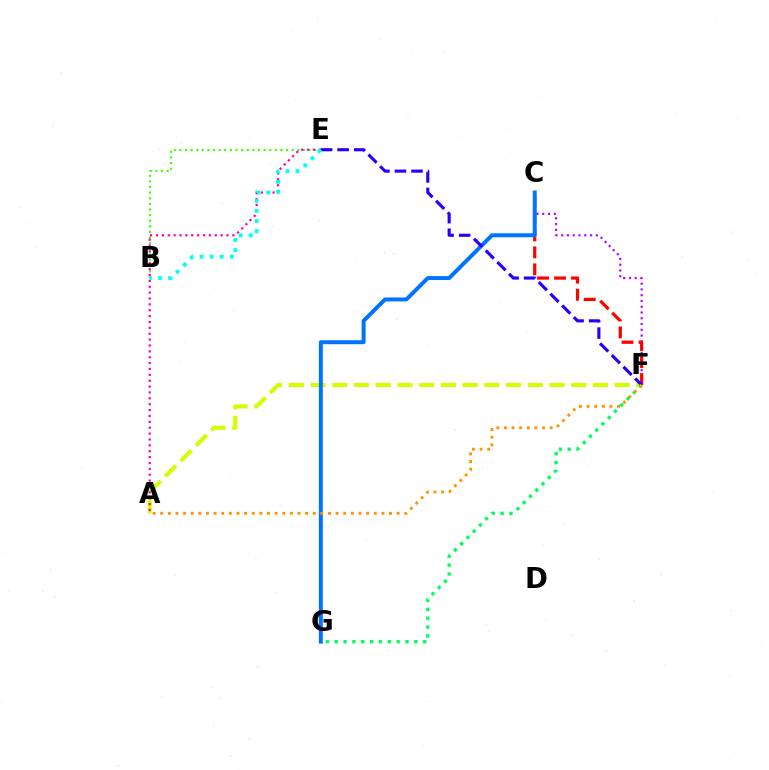{('C', 'F'): [{'color': '#b900ff', 'line_style': 'dotted', 'thickness': 1.57}, {'color': '#ff0000', 'line_style': 'dashed', 'thickness': 2.31}], ('A', 'F'): [{'color': '#d1ff00', 'line_style': 'dashed', 'thickness': 2.95}, {'color': '#ff9400', 'line_style': 'dotted', 'thickness': 2.07}], ('B', 'E'): [{'color': '#3dff00', 'line_style': 'dotted', 'thickness': 1.53}, {'color': '#00fff6', 'line_style': 'dotted', 'thickness': 2.74}], ('A', 'E'): [{'color': '#ff00ac', 'line_style': 'dotted', 'thickness': 1.6}], ('C', 'G'): [{'color': '#0074ff', 'line_style': 'solid', 'thickness': 2.86}], ('E', 'F'): [{'color': '#2500ff', 'line_style': 'dashed', 'thickness': 2.25}], ('F', 'G'): [{'color': '#00ff5c', 'line_style': 'dotted', 'thickness': 2.4}]}